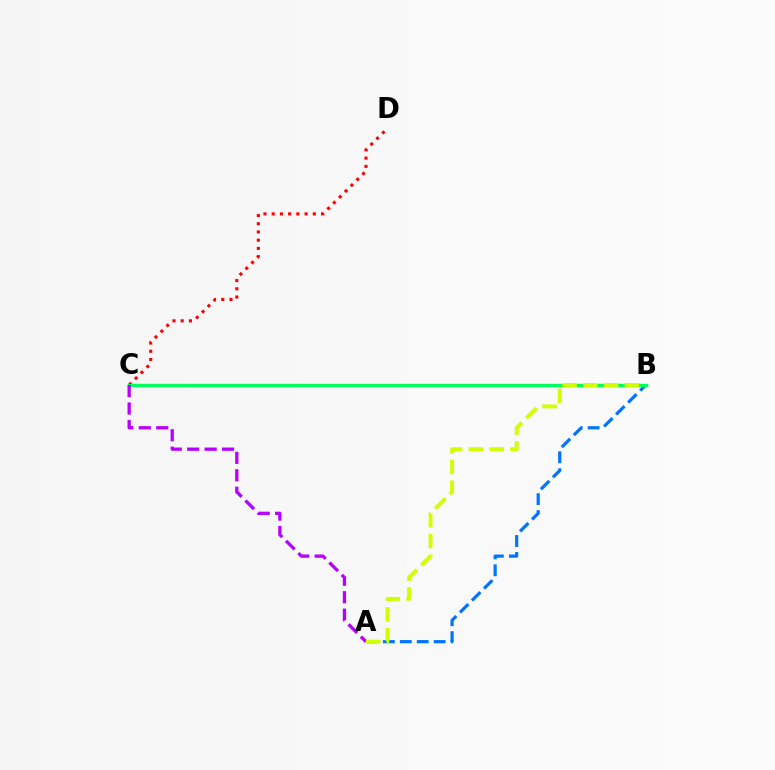{('A', 'B'): [{'color': '#0074ff', 'line_style': 'dashed', 'thickness': 2.3}, {'color': '#d1ff00', 'line_style': 'dashed', 'thickness': 2.82}], ('C', 'D'): [{'color': '#ff0000', 'line_style': 'dotted', 'thickness': 2.24}], ('B', 'C'): [{'color': '#00ff5c', 'line_style': 'solid', 'thickness': 2.45}], ('A', 'C'): [{'color': '#b900ff', 'line_style': 'dashed', 'thickness': 2.37}]}